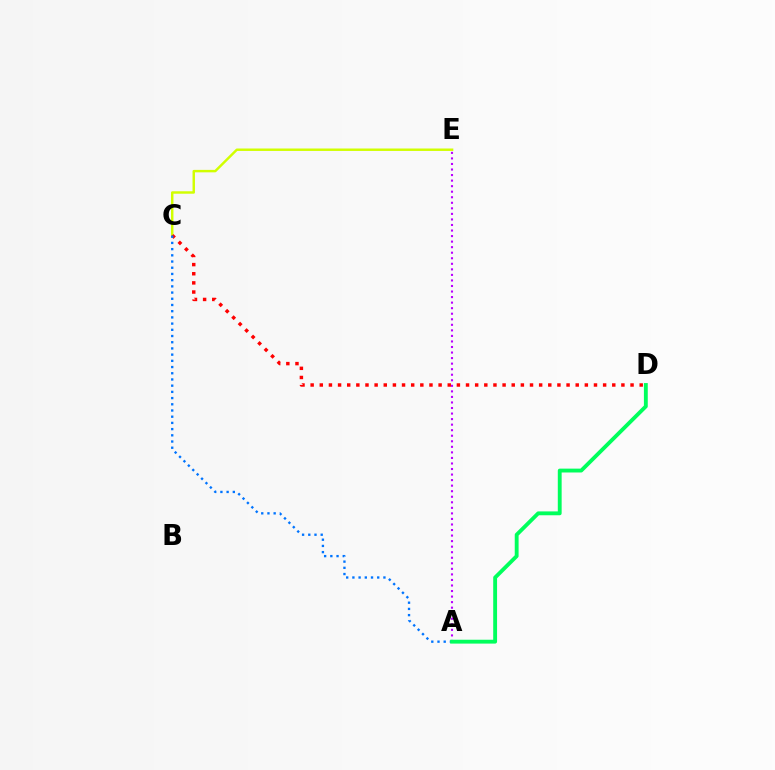{('C', 'E'): [{'color': '#d1ff00', 'line_style': 'solid', 'thickness': 1.76}], ('A', 'E'): [{'color': '#b900ff', 'line_style': 'dotted', 'thickness': 1.51}], ('C', 'D'): [{'color': '#ff0000', 'line_style': 'dotted', 'thickness': 2.48}], ('A', 'C'): [{'color': '#0074ff', 'line_style': 'dotted', 'thickness': 1.69}], ('A', 'D'): [{'color': '#00ff5c', 'line_style': 'solid', 'thickness': 2.78}]}